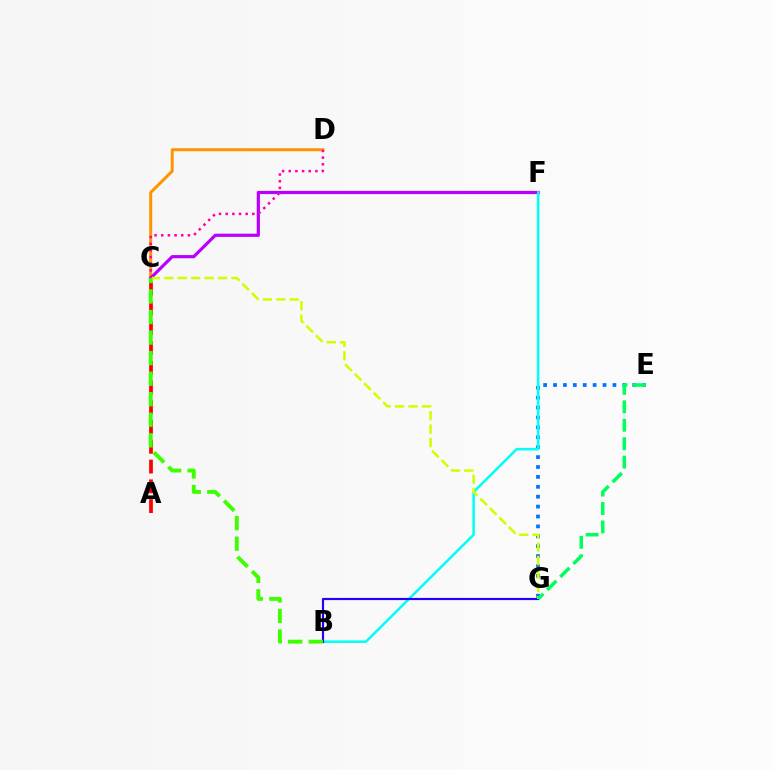{('C', 'D'): [{'color': '#ff9400', 'line_style': 'solid', 'thickness': 2.16}, {'color': '#ff00ac', 'line_style': 'dotted', 'thickness': 1.81}], ('E', 'G'): [{'color': '#0074ff', 'line_style': 'dotted', 'thickness': 2.69}, {'color': '#00ff5c', 'line_style': 'dashed', 'thickness': 2.51}], ('C', 'F'): [{'color': '#b900ff', 'line_style': 'solid', 'thickness': 2.31}], ('B', 'F'): [{'color': '#00fff6', 'line_style': 'solid', 'thickness': 1.81}], ('B', 'G'): [{'color': '#2500ff', 'line_style': 'solid', 'thickness': 1.57}], ('C', 'G'): [{'color': '#d1ff00', 'line_style': 'dashed', 'thickness': 1.82}], ('A', 'C'): [{'color': '#ff0000', 'line_style': 'dashed', 'thickness': 2.69}], ('B', 'C'): [{'color': '#3dff00', 'line_style': 'dashed', 'thickness': 2.79}]}